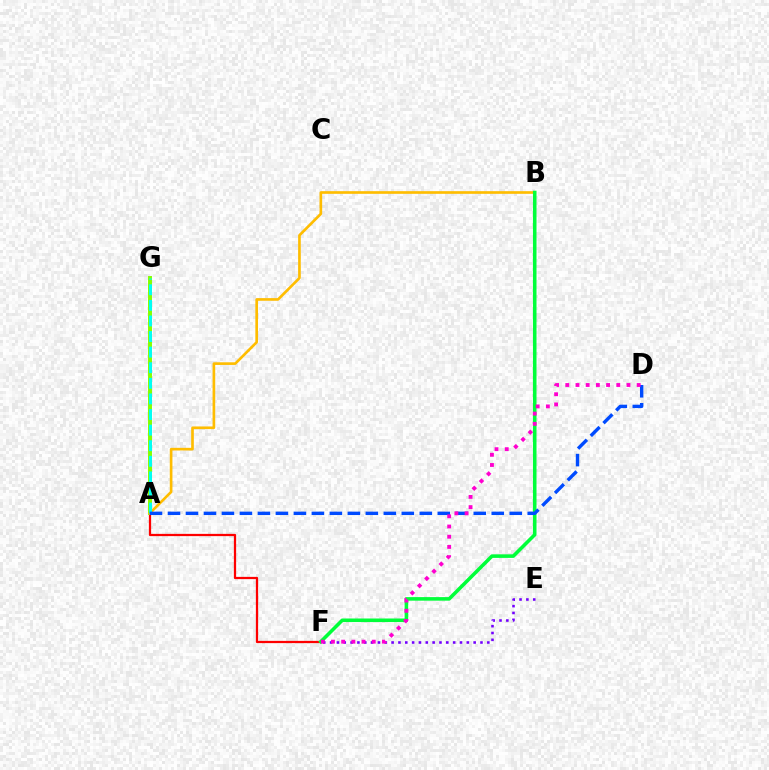{('A', 'F'): [{'color': '#ff0000', 'line_style': 'solid', 'thickness': 1.62}], ('A', 'G'): [{'color': '#84ff00', 'line_style': 'solid', 'thickness': 2.83}, {'color': '#00fff6', 'line_style': 'dashed', 'thickness': 2.12}], ('A', 'B'): [{'color': '#ffbd00', 'line_style': 'solid', 'thickness': 1.91}], ('B', 'F'): [{'color': '#00ff39', 'line_style': 'solid', 'thickness': 2.57}], ('A', 'D'): [{'color': '#004bff', 'line_style': 'dashed', 'thickness': 2.44}], ('E', 'F'): [{'color': '#7200ff', 'line_style': 'dotted', 'thickness': 1.86}], ('D', 'F'): [{'color': '#ff00cf', 'line_style': 'dotted', 'thickness': 2.77}]}